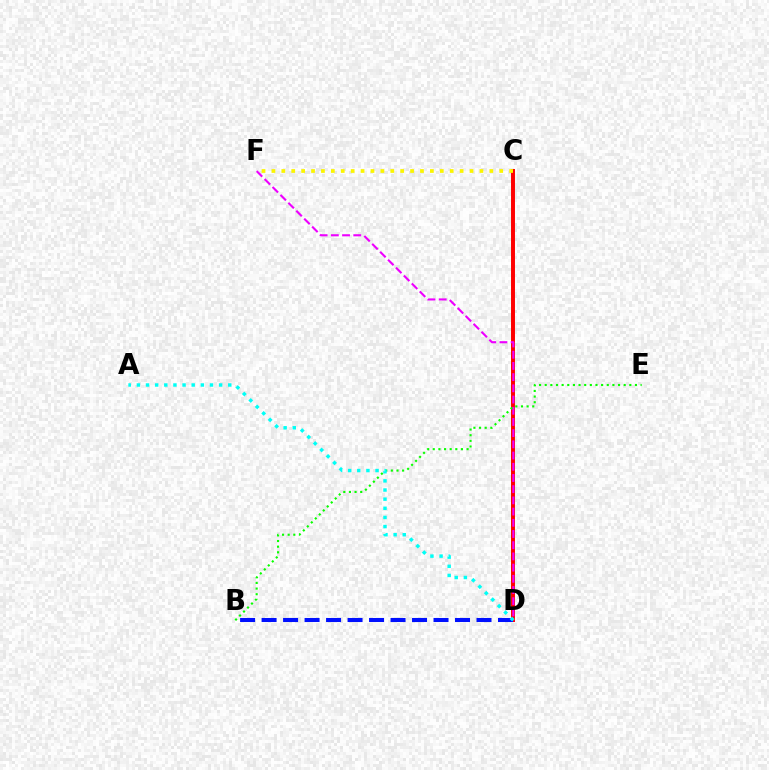{('C', 'D'): [{'color': '#ff0000', 'line_style': 'solid', 'thickness': 2.85}], ('D', 'F'): [{'color': '#ee00ff', 'line_style': 'dashed', 'thickness': 1.52}], ('C', 'F'): [{'color': '#fcf500', 'line_style': 'dotted', 'thickness': 2.69}], ('B', 'E'): [{'color': '#08ff00', 'line_style': 'dotted', 'thickness': 1.53}], ('B', 'D'): [{'color': '#0010ff', 'line_style': 'dashed', 'thickness': 2.92}], ('A', 'D'): [{'color': '#00fff6', 'line_style': 'dotted', 'thickness': 2.48}]}